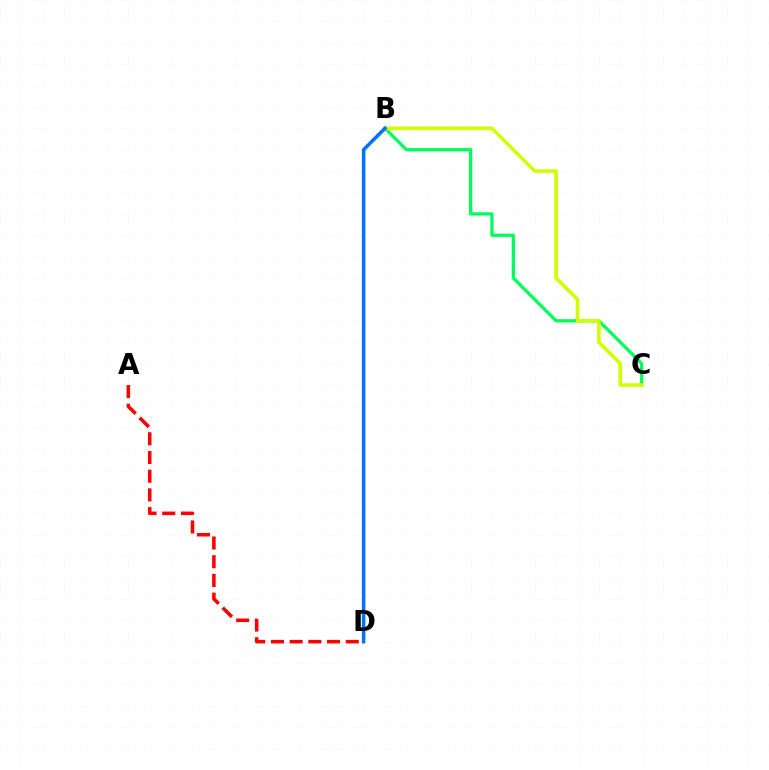{('A', 'D'): [{'color': '#ff0000', 'line_style': 'dashed', 'thickness': 2.54}], ('B', 'C'): [{'color': '#00ff5c', 'line_style': 'solid', 'thickness': 2.35}, {'color': '#d1ff00', 'line_style': 'solid', 'thickness': 2.6}], ('B', 'D'): [{'color': '#b900ff', 'line_style': 'dotted', 'thickness': 2.15}, {'color': '#0074ff', 'line_style': 'solid', 'thickness': 2.52}]}